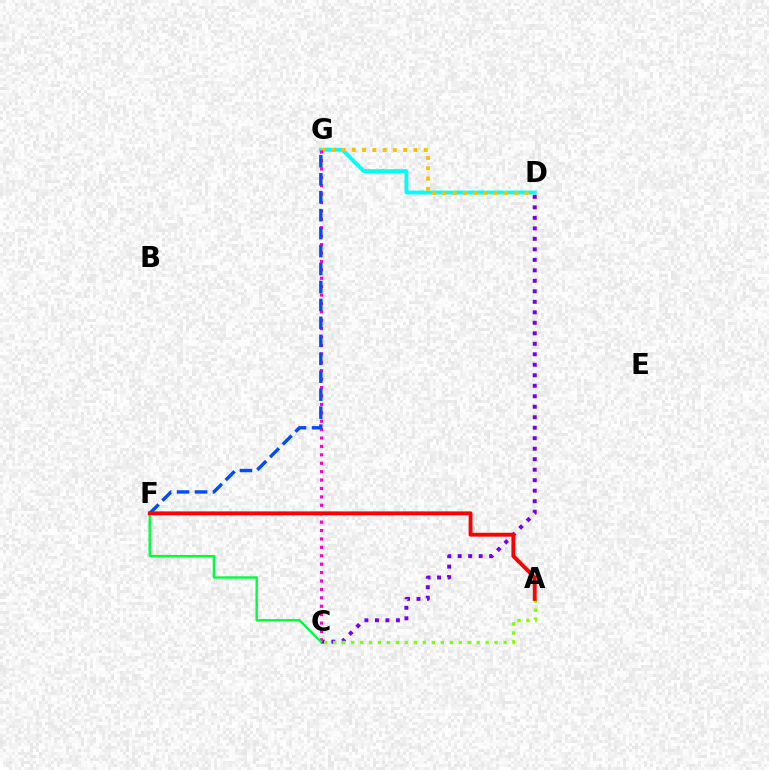{('D', 'G'): [{'color': '#00fff6', 'line_style': 'solid', 'thickness': 2.77}, {'color': '#ffbd00', 'line_style': 'dotted', 'thickness': 2.79}], ('C', 'D'): [{'color': '#7200ff', 'line_style': 'dotted', 'thickness': 2.85}], ('A', 'C'): [{'color': '#84ff00', 'line_style': 'dotted', 'thickness': 2.44}], ('C', 'G'): [{'color': '#ff00cf', 'line_style': 'dotted', 'thickness': 2.29}], ('C', 'F'): [{'color': '#00ff39', 'line_style': 'solid', 'thickness': 1.71}], ('F', 'G'): [{'color': '#004bff', 'line_style': 'dashed', 'thickness': 2.44}], ('A', 'F'): [{'color': '#ff0000', 'line_style': 'solid', 'thickness': 2.8}]}